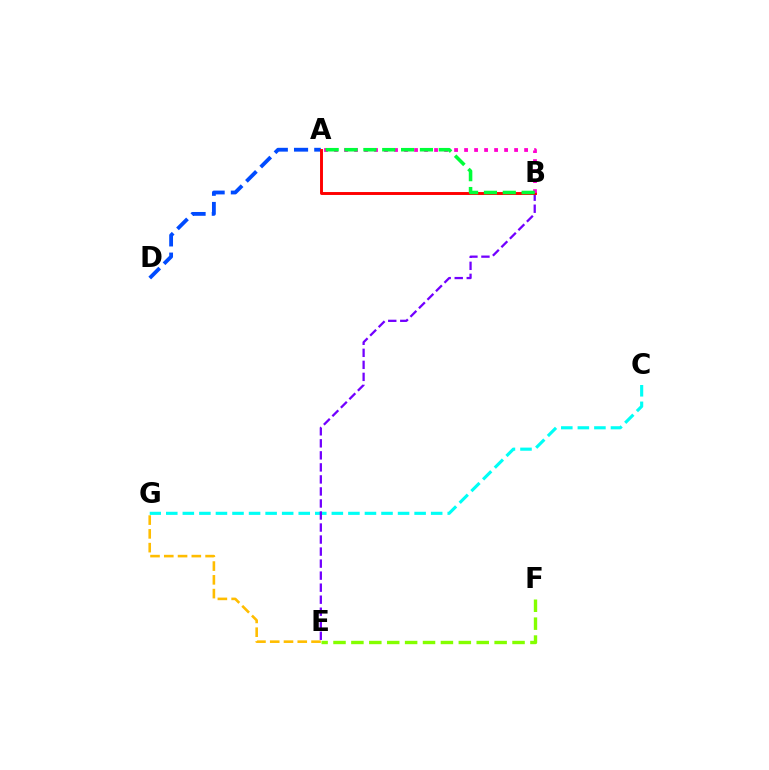{('E', 'G'): [{'color': '#ffbd00', 'line_style': 'dashed', 'thickness': 1.87}], ('C', 'G'): [{'color': '#00fff6', 'line_style': 'dashed', 'thickness': 2.25}], ('A', 'D'): [{'color': '#004bff', 'line_style': 'dashed', 'thickness': 2.75}], ('E', 'F'): [{'color': '#84ff00', 'line_style': 'dashed', 'thickness': 2.43}], ('B', 'E'): [{'color': '#7200ff', 'line_style': 'dashed', 'thickness': 1.63}], ('A', 'B'): [{'color': '#ff0000', 'line_style': 'solid', 'thickness': 2.1}, {'color': '#ff00cf', 'line_style': 'dotted', 'thickness': 2.72}, {'color': '#00ff39', 'line_style': 'dashed', 'thickness': 2.56}]}